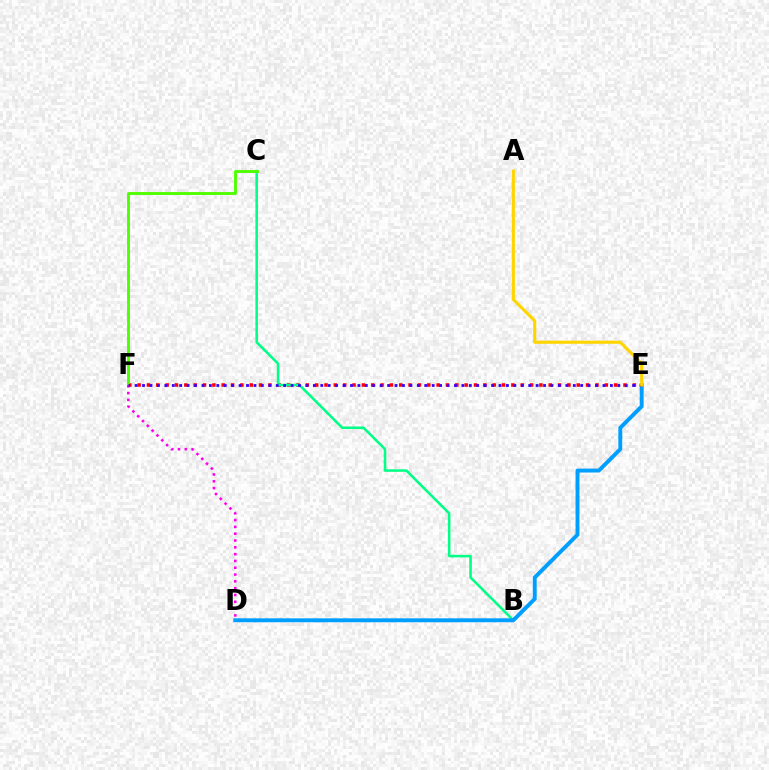{('E', 'F'): [{'color': '#ff0000', 'line_style': 'dotted', 'thickness': 2.54}, {'color': '#3700ff', 'line_style': 'dotted', 'thickness': 2.02}], ('B', 'C'): [{'color': '#00ff86', 'line_style': 'solid', 'thickness': 1.83}], ('C', 'F'): [{'color': '#4fff00', 'line_style': 'solid', 'thickness': 2.07}], ('D', 'F'): [{'color': '#ff00ed', 'line_style': 'dotted', 'thickness': 1.85}], ('D', 'E'): [{'color': '#009eff', 'line_style': 'solid', 'thickness': 2.82}], ('A', 'E'): [{'color': '#ffd500', 'line_style': 'solid', 'thickness': 2.25}]}